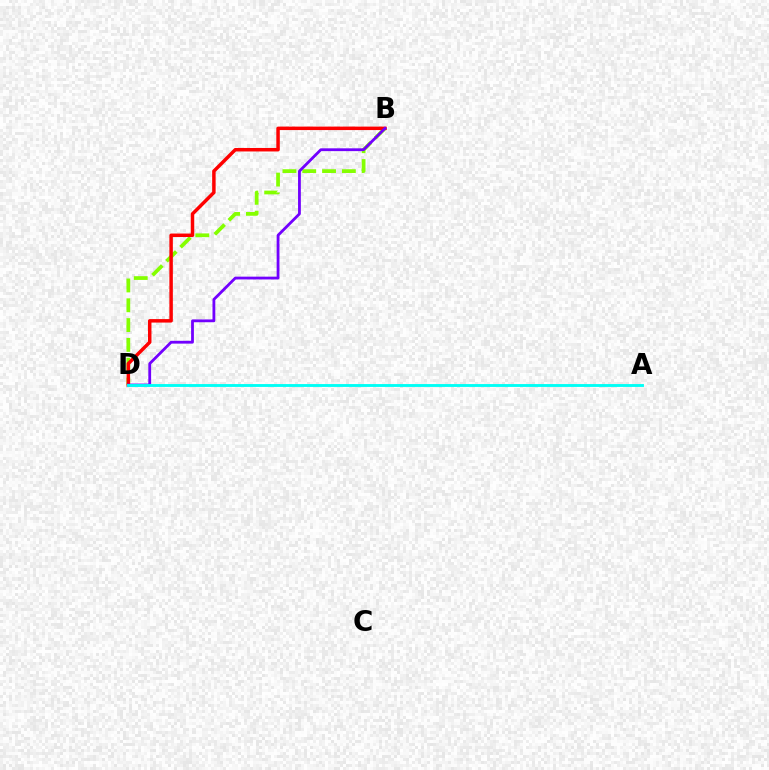{('B', 'D'): [{'color': '#84ff00', 'line_style': 'dashed', 'thickness': 2.69}, {'color': '#ff0000', 'line_style': 'solid', 'thickness': 2.5}, {'color': '#7200ff', 'line_style': 'solid', 'thickness': 2.02}], ('A', 'D'): [{'color': '#00fff6', 'line_style': 'solid', 'thickness': 2.07}]}